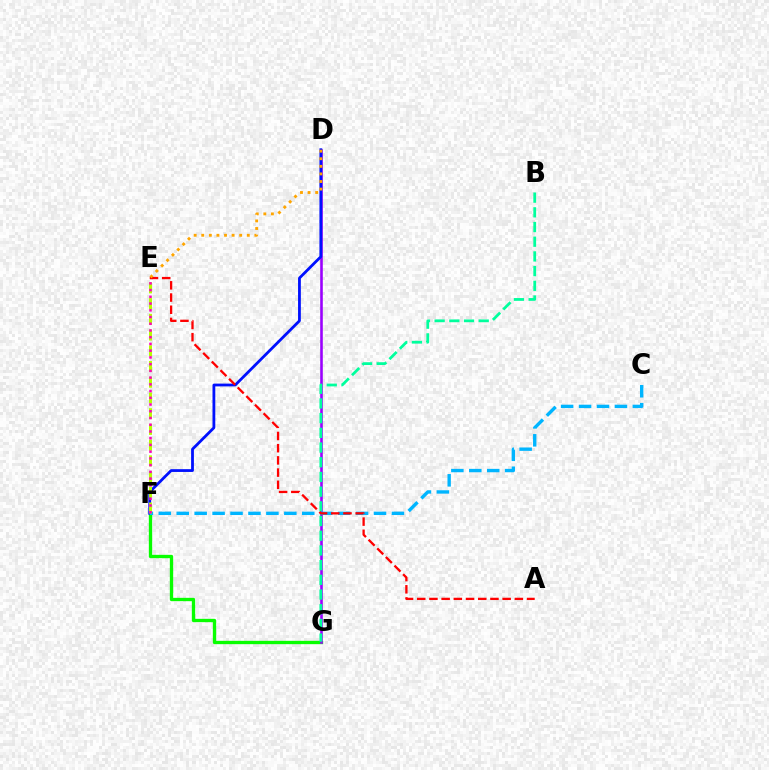{('F', 'G'): [{'color': '#08ff00', 'line_style': 'solid', 'thickness': 2.4}], ('D', 'G'): [{'color': '#9b00ff', 'line_style': 'solid', 'thickness': 1.86}], ('D', 'F'): [{'color': '#0010ff', 'line_style': 'solid', 'thickness': 2.01}], ('B', 'G'): [{'color': '#00ff9d', 'line_style': 'dashed', 'thickness': 2.0}], ('C', 'F'): [{'color': '#00b5ff', 'line_style': 'dashed', 'thickness': 2.44}], ('E', 'F'): [{'color': '#b3ff00', 'line_style': 'dashed', 'thickness': 2.14}, {'color': '#ff00bd', 'line_style': 'dotted', 'thickness': 1.83}], ('A', 'E'): [{'color': '#ff0000', 'line_style': 'dashed', 'thickness': 1.66}], ('D', 'E'): [{'color': '#ffa500', 'line_style': 'dotted', 'thickness': 2.06}]}